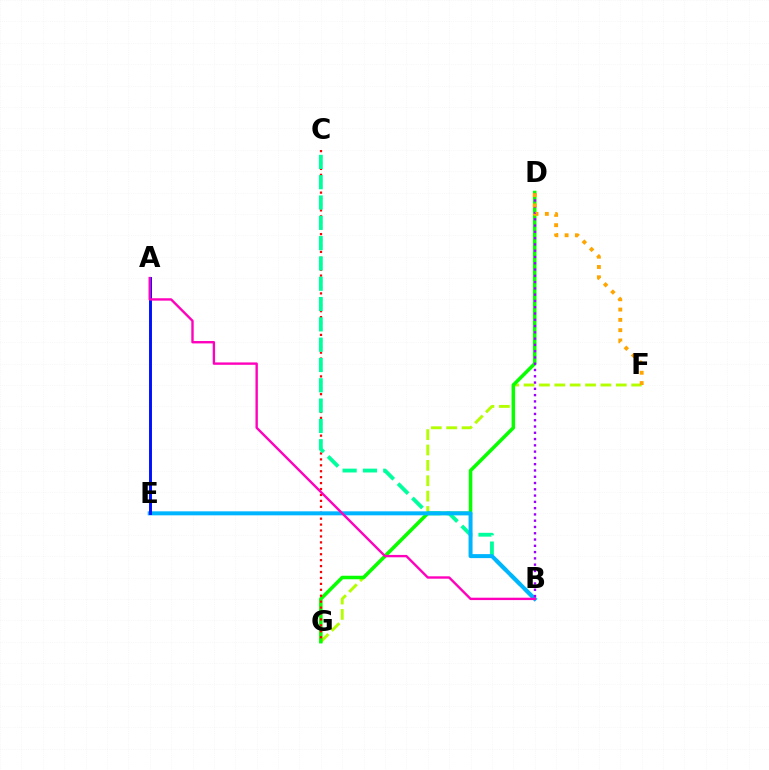{('F', 'G'): [{'color': '#b3ff00', 'line_style': 'dashed', 'thickness': 2.09}], ('D', 'G'): [{'color': '#08ff00', 'line_style': 'solid', 'thickness': 2.54}], ('C', 'G'): [{'color': '#ff0000', 'line_style': 'dotted', 'thickness': 1.61}], ('B', 'C'): [{'color': '#00ff9d', 'line_style': 'dashed', 'thickness': 2.76}], ('B', 'E'): [{'color': '#00b5ff', 'line_style': 'solid', 'thickness': 2.88}], ('A', 'E'): [{'color': '#0010ff', 'line_style': 'solid', 'thickness': 2.11}], ('B', 'D'): [{'color': '#9b00ff', 'line_style': 'dotted', 'thickness': 1.71}], ('D', 'F'): [{'color': '#ffa500', 'line_style': 'dotted', 'thickness': 2.8}], ('A', 'B'): [{'color': '#ff00bd', 'line_style': 'solid', 'thickness': 1.71}]}